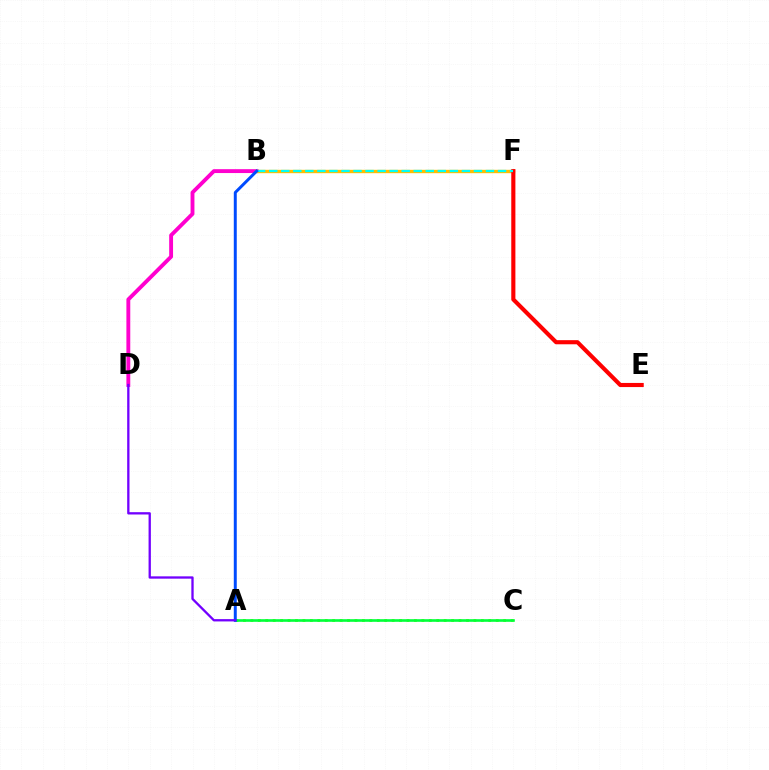{('A', 'C'): [{'color': '#84ff00', 'line_style': 'dotted', 'thickness': 2.02}, {'color': '#00ff39', 'line_style': 'solid', 'thickness': 1.89}], ('B', 'D'): [{'color': '#ff00cf', 'line_style': 'solid', 'thickness': 2.79}], ('B', 'F'): [{'color': '#ffbd00', 'line_style': 'solid', 'thickness': 2.43}, {'color': '#00fff6', 'line_style': 'dashed', 'thickness': 1.64}], ('E', 'F'): [{'color': '#ff0000', 'line_style': 'solid', 'thickness': 2.97}], ('A', 'B'): [{'color': '#004bff', 'line_style': 'solid', 'thickness': 2.14}], ('A', 'D'): [{'color': '#7200ff', 'line_style': 'solid', 'thickness': 1.66}]}